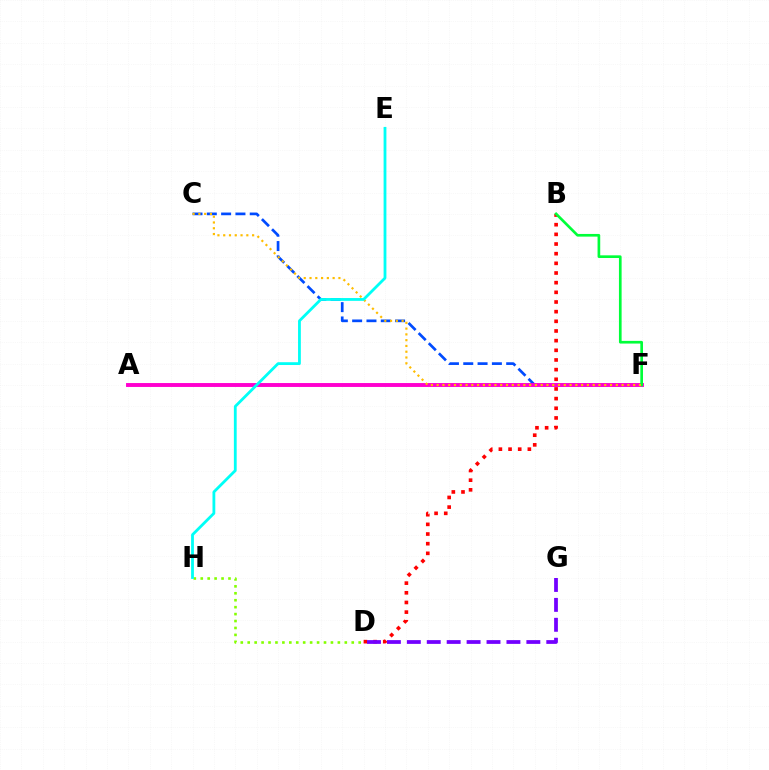{('C', 'F'): [{'color': '#004bff', 'line_style': 'dashed', 'thickness': 1.94}, {'color': '#ffbd00', 'line_style': 'dotted', 'thickness': 1.57}], ('B', 'D'): [{'color': '#ff0000', 'line_style': 'dotted', 'thickness': 2.63}], ('A', 'F'): [{'color': '#ff00cf', 'line_style': 'solid', 'thickness': 2.81}], ('B', 'F'): [{'color': '#00ff39', 'line_style': 'solid', 'thickness': 1.92}], ('D', 'H'): [{'color': '#84ff00', 'line_style': 'dotted', 'thickness': 1.88}], ('D', 'G'): [{'color': '#7200ff', 'line_style': 'dashed', 'thickness': 2.71}], ('E', 'H'): [{'color': '#00fff6', 'line_style': 'solid', 'thickness': 2.02}]}